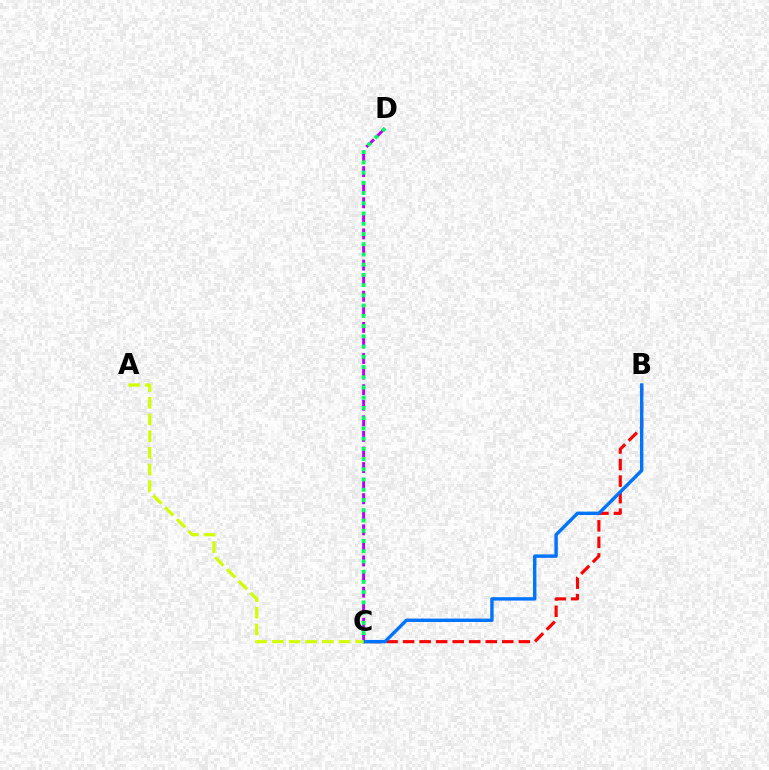{('C', 'D'): [{'color': '#b900ff', 'line_style': 'dashed', 'thickness': 2.12}, {'color': '#00ff5c', 'line_style': 'dotted', 'thickness': 2.78}], ('B', 'C'): [{'color': '#ff0000', 'line_style': 'dashed', 'thickness': 2.25}, {'color': '#0074ff', 'line_style': 'solid', 'thickness': 2.45}], ('A', 'C'): [{'color': '#d1ff00', 'line_style': 'dashed', 'thickness': 2.27}]}